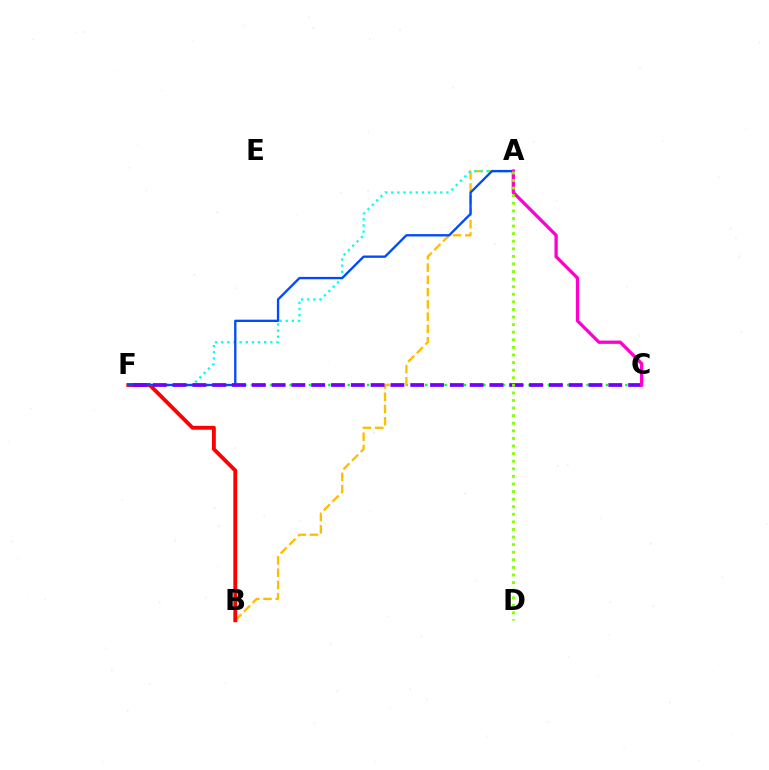{('C', 'F'): [{'color': '#00ff39', 'line_style': 'dotted', 'thickness': 1.75}, {'color': '#7200ff', 'line_style': 'dashed', 'thickness': 2.69}], ('A', 'B'): [{'color': '#ffbd00', 'line_style': 'dashed', 'thickness': 1.67}], ('A', 'F'): [{'color': '#00fff6', 'line_style': 'dotted', 'thickness': 1.67}, {'color': '#004bff', 'line_style': 'solid', 'thickness': 1.68}], ('B', 'F'): [{'color': '#ff0000', 'line_style': 'solid', 'thickness': 2.78}], ('A', 'C'): [{'color': '#ff00cf', 'line_style': 'solid', 'thickness': 2.37}], ('A', 'D'): [{'color': '#84ff00', 'line_style': 'dotted', 'thickness': 2.06}]}